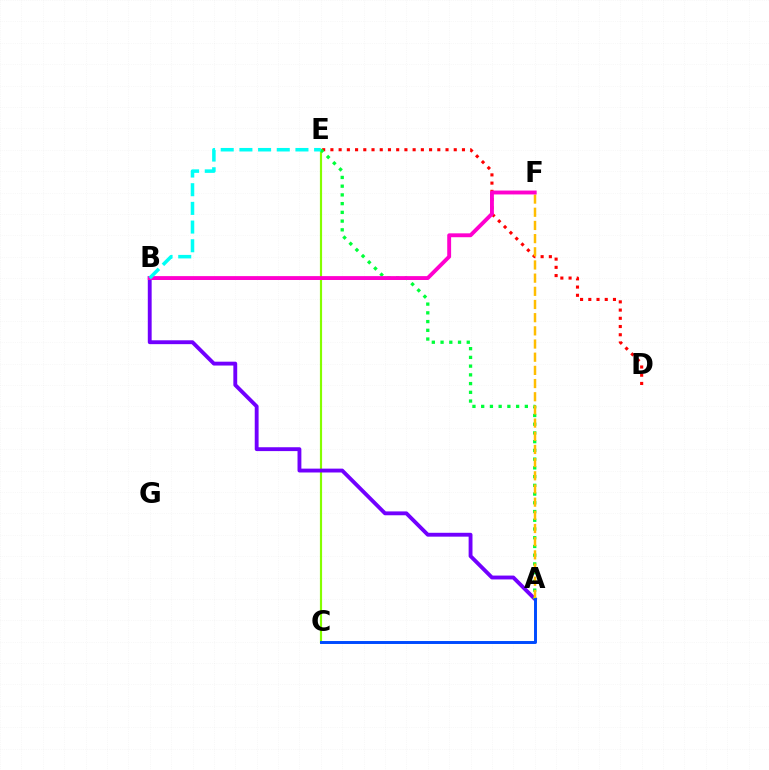{('C', 'E'): [{'color': '#84ff00', 'line_style': 'solid', 'thickness': 1.56}], ('A', 'B'): [{'color': '#7200ff', 'line_style': 'solid', 'thickness': 2.78}], ('D', 'E'): [{'color': '#ff0000', 'line_style': 'dotted', 'thickness': 2.23}], ('A', 'E'): [{'color': '#00ff39', 'line_style': 'dotted', 'thickness': 2.37}], ('A', 'F'): [{'color': '#ffbd00', 'line_style': 'dashed', 'thickness': 1.79}], ('A', 'C'): [{'color': '#004bff', 'line_style': 'solid', 'thickness': 2.13}], ('B', 'F'): [{'color': '#ff00cf', 'line_style': 'solid', 'thickness': 2.79}], ('B', 'E'): [{'color': '#00fff6', 'line_style': 'dashed', 'thickness': 2.54}]}